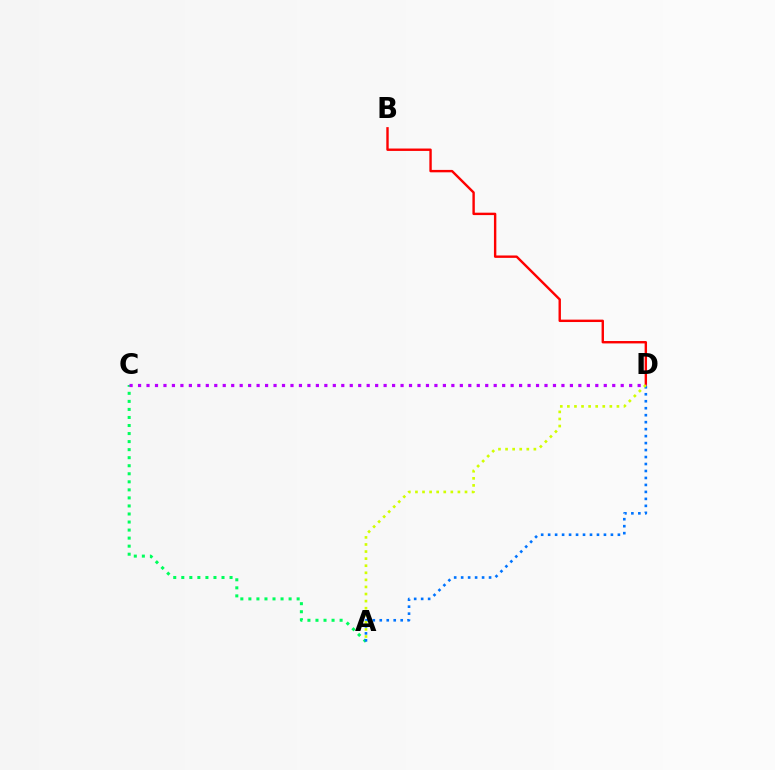{('B', 'D'): [{'color': '#ff0000', 'line_style': 'solid', 'thickness': 1.73}], ('A', 'C'): [{'color': '#00ff5c', 'line_style': 'dotted', 'thickness': 2.19}], ('C', 'D'): [{'color': '#b900ff', 'line_style': 'dotted', 'thickness': 2.3}], ('A', 'D'): [{'color': '#0074ff', 'line_style': 'dotted', 'thickness': 1.9}, {'color': '#d1ff00', 'line_style': 'dotted', 'thickness': 1.92}]}